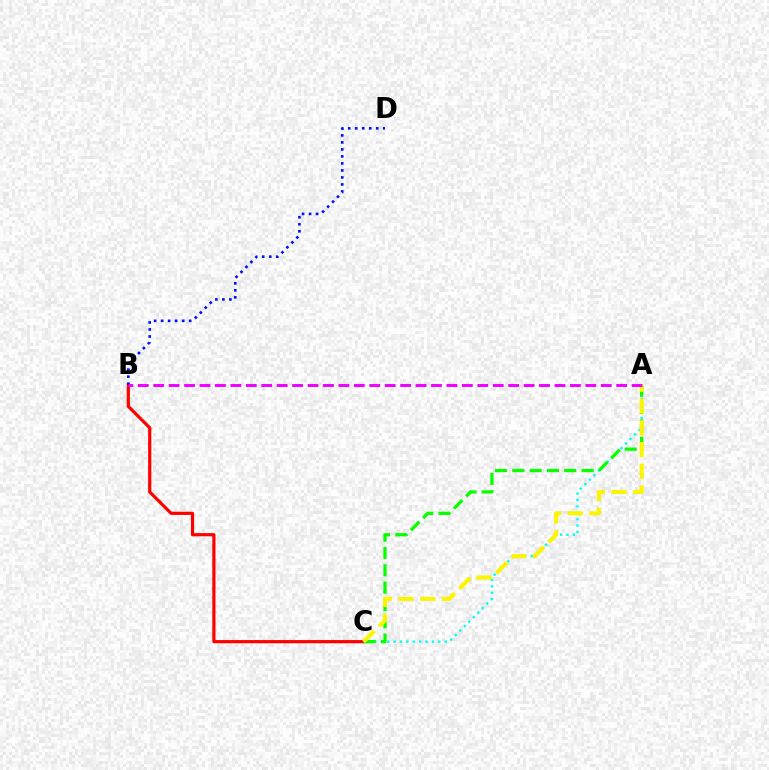{('B', 'C'): [{'color': '#ff0000', 'line_style': 'solid', 'thickness': 2.3}], ('A', 'C'): [{'color': '#00fff6', 'line_style': 'dotted', 'thickness': 1.73}, {'color': '#08ff00', 'line_style': 'dashed', 'thickness': 2.35}, {'color': '#fcf500', 'line_style': 'dashed', 'thickness': 2.95}], ('B', 'D'): [{'color': '#0010ff', 'line_style': 'dotted', 'thickness': 1.9}], ('A', 'B'): [{'color': '#ee00ff', 'line_style': 'dashed', 'thickness': 2.1}]}